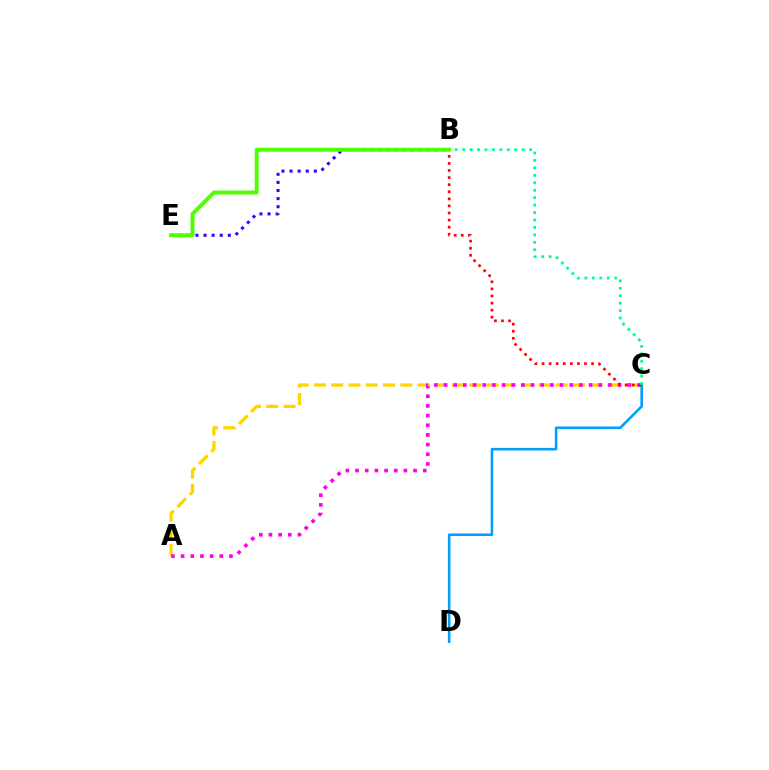{('A', 'C'): [{'color': '#ffd500', 'line_style': 'dashed', 'thickness': 2.35}, {'color': '#ff00ed', 'line_style': 'dotted', 'thickness': 2.63}], ('C', 'D'): [{'color': '#009eff', 'line_style': 'solid', 'thickness': 1.85}], ('B', 'C'): [{'color': '#ff0000', 'line_style': 'dotted', 'thickness': 1.92}, {'color': '#00ff86', 'line_style': 'dotted', 'thickness': 2.02}], ('B', 'E'): [{'color': '#3700ff', 'line_style': 'dotted', 'thickness': 2.2}, {'color': '#4fff00', 'line_style': 'solid', 'thickness': 2.82}]}